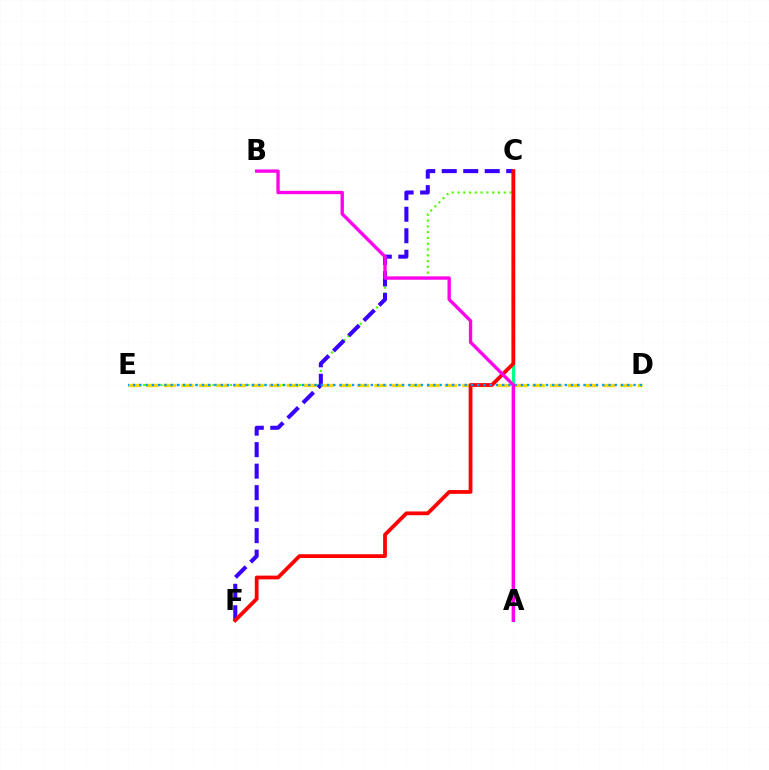{('A', 'C'): [{'color': '#00ff86', 'line_style': 'solid', 'thickness': 2.37}], ('C', 'E'): [{'color': '#4fff00', 'line_style': 'dotted', 'thickness': 1.57}], ('C', 'F'): [{'color': '#3700ff', 'line_style': 'dashed', 'thickness': 2.92}, {'color': '#ff0000', 'line_style': 'solid', 'thickness': 2.71}], ('D', 'E'): [{'color': '#ffd500', 'line_style': 'dashed', 'thickness': 2.39}, {'color': '#009eff', 'line_style': 'dotted', 'thickness': 1.7}], ('A', 'B'): [{'color': '#ff00ed', 'line_style': 'solid', 'thickness': 2.4}]}